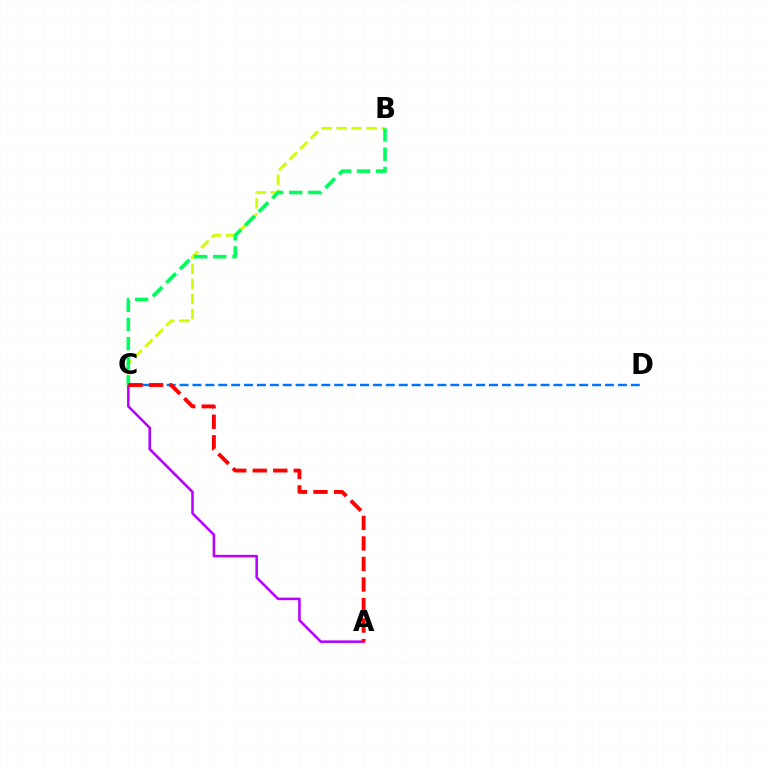{('B', 'C'): [{'color': '#d1ff00', 'line_style': 'dashed', 'thickness': 2.04}, {'color': '#00ff5c', 'line_style': 'dashed', 'thickness': 2.6}], ('A', 'C'): [{'color': '#b900ff', 'line_style': 'solid', 'thickness': 1.83}, {'color': '#ff0000', 'line_style': 'dashed', 'thickness': 2.79}], ('C', 'D'): [{'color': '#0074ff', 'line_style': 'dashed', 'thickness': 1.75}]}